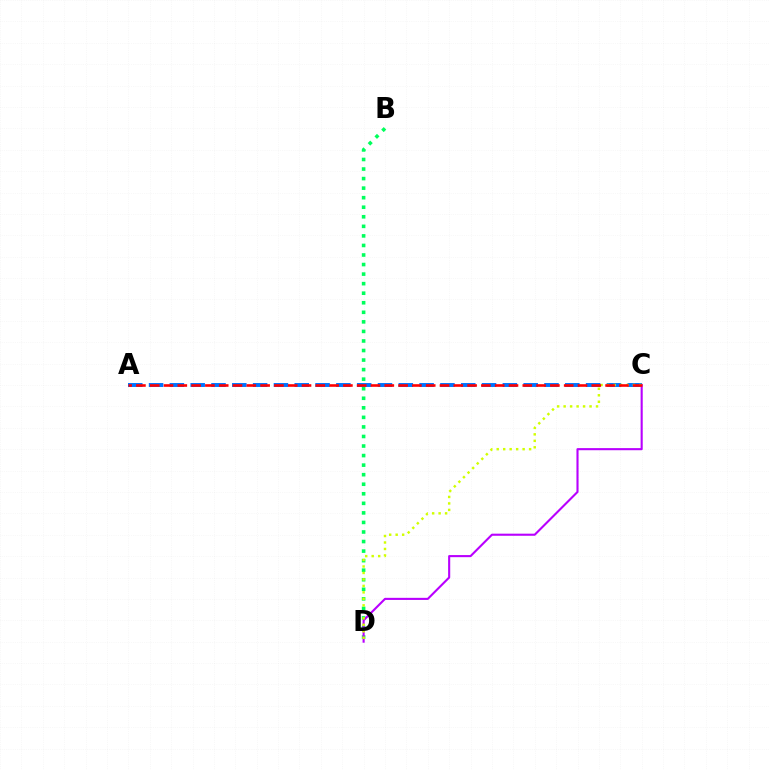{('B', 'D'): [{'color': '#00ff5c', 'line_style': 'dotted', 'thickness': 2.6}], ('A', 'C'): [{'color': '#0074ff', 'line_style': 'dashed', 'thickness': 2.83}, {'color': '#ff0000', 'line_style': 'dashed', 'thickness': 1.87}], ('C', 'D'): [{'color': '#b900ff', 'line_style': 'solid', 'thickness': 1.52}, {'color': '#d1ff00', 'line_style': 'dotted', 'thickness': 1.76}]}